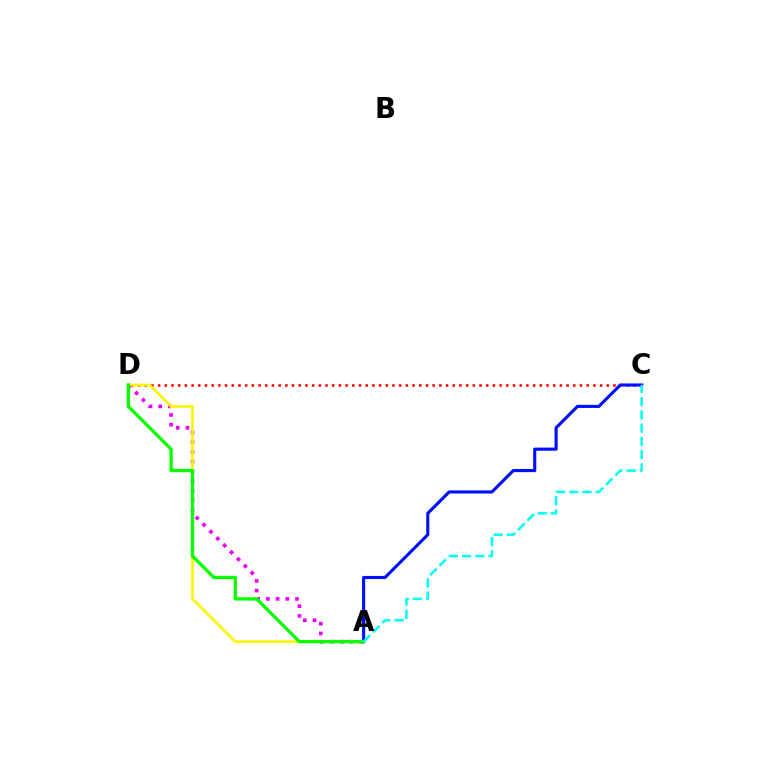{('A', 'D'): [{'color': '#ee00ff', 'line_style': 'dotted', 'thickness': 2.64}, {'color': '#fcf500', 'line_style': 'solid', 'thickness': 1.89}, {'color': '#08ff00', 'line_style': 'solid', 'thickness': 2.4}], ('C', 'D'): [{'color': '#ff0000', 'line_style': 'dotted', 'thickness': 1.82}], ('A', 'C'): [{'color': '#0010ff', 'line_style': 'solid', 'thickness': 2.25}, {'color': '#00fff6', 'line_style': 'dashed', 'thickness': 1.8}]}